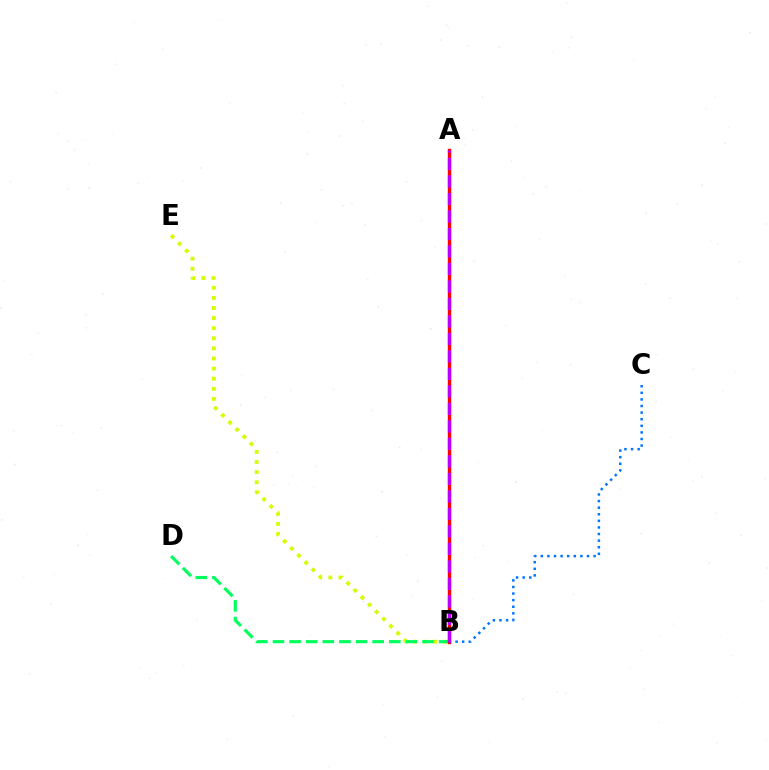{('B', 'E'): [{'color': '#d1ff00', 'line_style': 'dotted', 'thickness': 2.74}], ('B', 'D'): [{'color': '#00ff5c', 'line_style': 'dashed', 'thickness': 2.26}], ('A', 'B'): [{'color': '#ff0000', 'line_style': 'solid', 'thickness': 2.43}, {'color': '#b900ff', 'line_style': 'dashed', 'thickness': 2.38}], ('B', 'C'): [{'color': '#0074ff', 'line_style': 'dotted', 'thickness': 1.79}]}